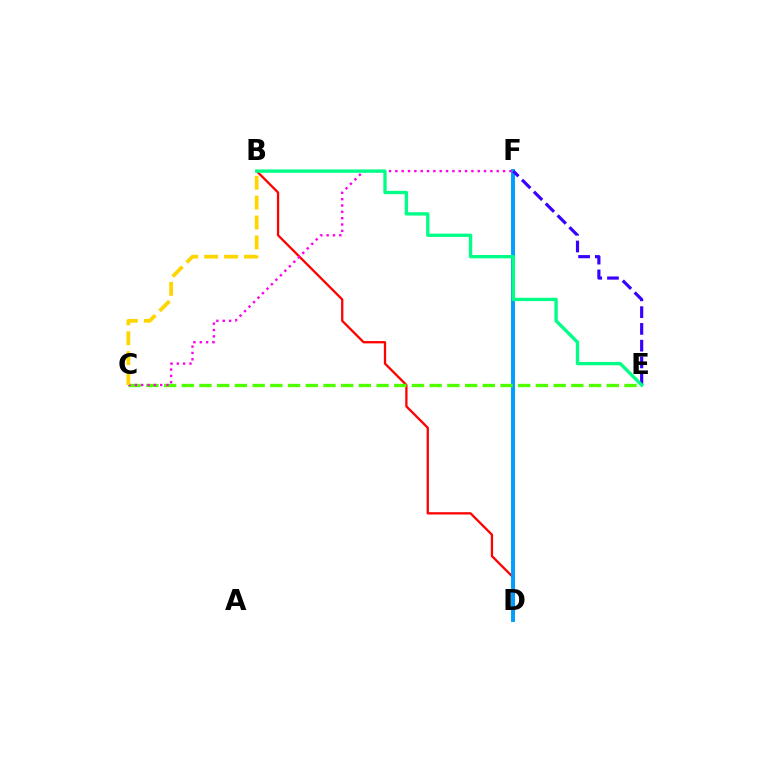{('B', 'D'): [{'color': '#ff0000', 'line_style': 'solid', 'thickness': 1.65}], ('D', 'F'): [{'color': '#009eff', 'line_style': 'solid', 'thickness': 2.82}], ('C', 'E'): [{'color': '#4fff00', 'line_style': 'dashed', 'thickness': 2.41}], ('E', 'F'): [{'color': '#3700ff', 'line_style': 'dashed', 'thickness': 2.28}], ('C', 'F'): [{'color': '#ff00ed', 'line_style': 'dotted', 'thickness': 1.72}], ('B', 'E'): [{'color': '#00ff86', 'line_style': 'solid', 'thickness': 2.4}], ('B', 'C'): [{'color': '#ffd500', 'line_style': 'dashed', 'thickness': 2.7}]}